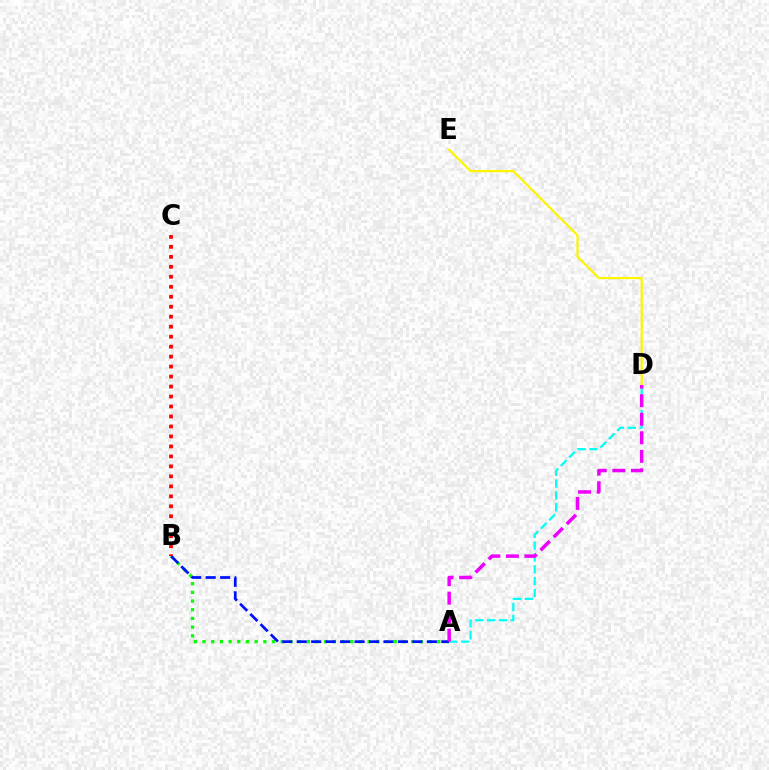{('A', 'B'): [{'color': '#08ff00', 'line_style': 'dotted', 'thickness': 2.36}, {'color': '#0010ff', 'line_style': 'dashed', 'thickness': 1.96}], ('A', 'D'): [{'color': '#00fff6', 'line_style': 'dashed', 'thickness': 1.61}, {'color': '#ee00ff', 'line_style': 'dashed', 'thickness': 2.52}], ('B', 'C'): [{'color': '#ff0000', 'line_style': 'dotted', 'thickness': 2.71}], ('D', 'E'): [{'color': '#fcf500', 'line_style': 'solid', 'thickness': 1.59}]}